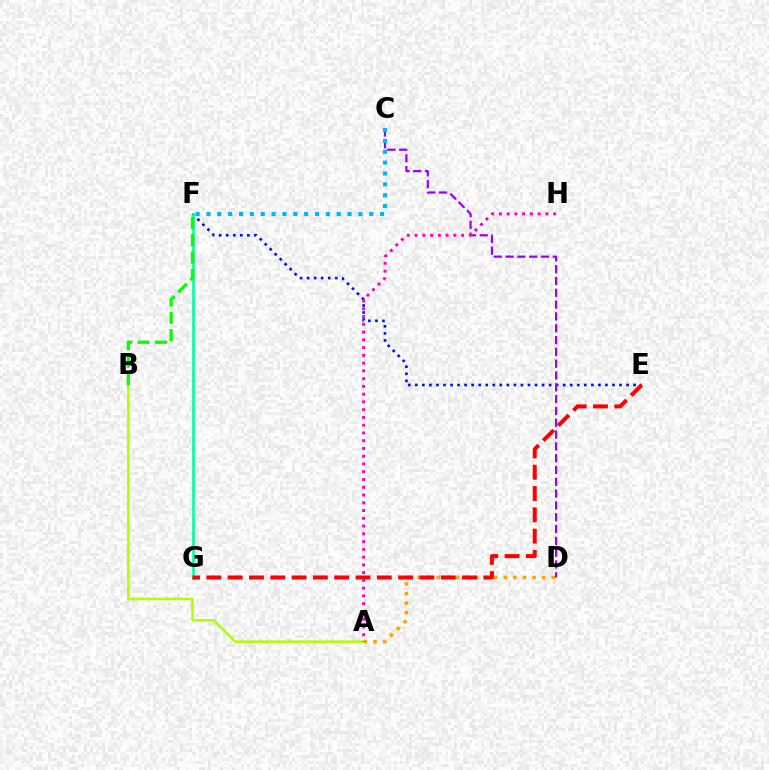{('E', 'F'): [{'color': '#0010ff', 'line_style': 'dotted', 'thickness': 1.91}], ('C', 'D'): [{'color': '#9b00ff', 'line_style': 'dashed', 'thickness': 1.6}], ('C', 'F'): [{'color': '#00b5ff', 'line_style': 'dotted', 'thickness': 2.95}], ('F', 'G'): [{'color': '#00ff9d', 'line_style': 'solid', 'thickness': 1.9}], ('A', 'D'): [{'color': '#ffa500', 'line_style': 'dotted', 'thickness': 2.6}], ('A', 'B'): [{'color': '#b3ff00', 'line_style': 'solid', 'thickness': 1.83}], ('E', 'G'): [{'color': '#ff0000', 'line_style': 'dashed', 'thickness': 2.89}], ('B', 'F'): [{'color': '#08ff00', 'line_style': 'dashed', 'thickness': 2.35}], ('A', 'H'): [{'color': '#ff00bd', 'line_style': 'dotted', 'thickness': 2.11}]}